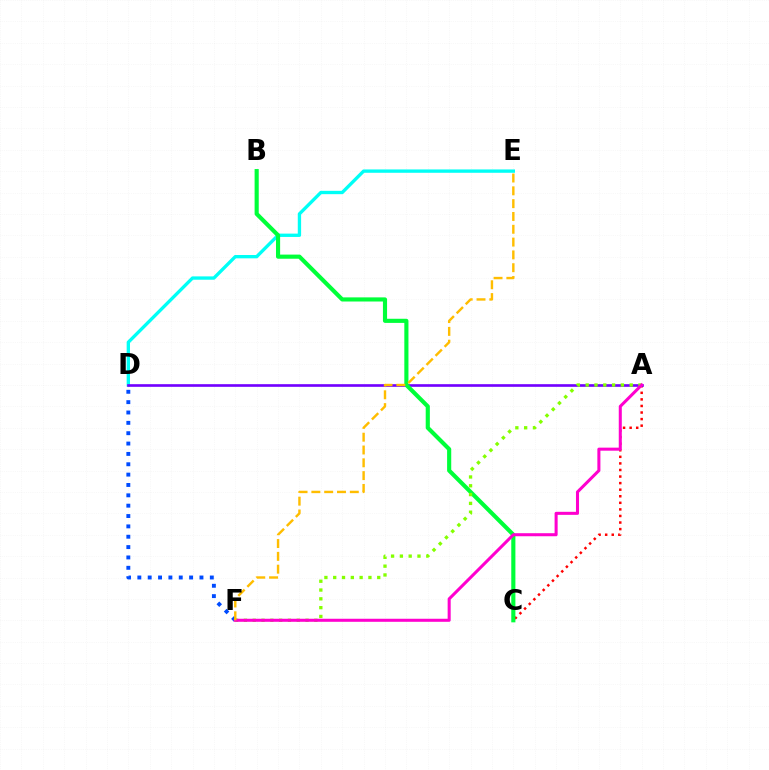{('D', 'E'): [{'color': '#00fff6', 'line_style': 'solid', 'thickness': 2.4}], ('A', 'C'): [{'color': '#ff0000', 'line_style': 'dotted', 'thickness': 1.79}], ('A', 'D'): [{'color': '#7200ff', 'line_style': 'solid', 'thickness': 1.91}], ('D', 'F'): [{'color': '#004bff', 'line_style': 'dotted', 'thickness': 2.81}], ('B', 'C'): [{'color': '#00ff39', 'line_style': 'solid', 'thickness': 2.97}], ('A', 'F'): [{'color': '#84ff00', 'line_style': 'dotted', 'thickness': 2.39}, {'color': '#ff00cf', 'line_style': 'solid', 'thickness': 2.19}], ('E', 'F'): [{'color': '#ffbd00', 'line_style': 'dashed', 'thickness': 1.74}]}